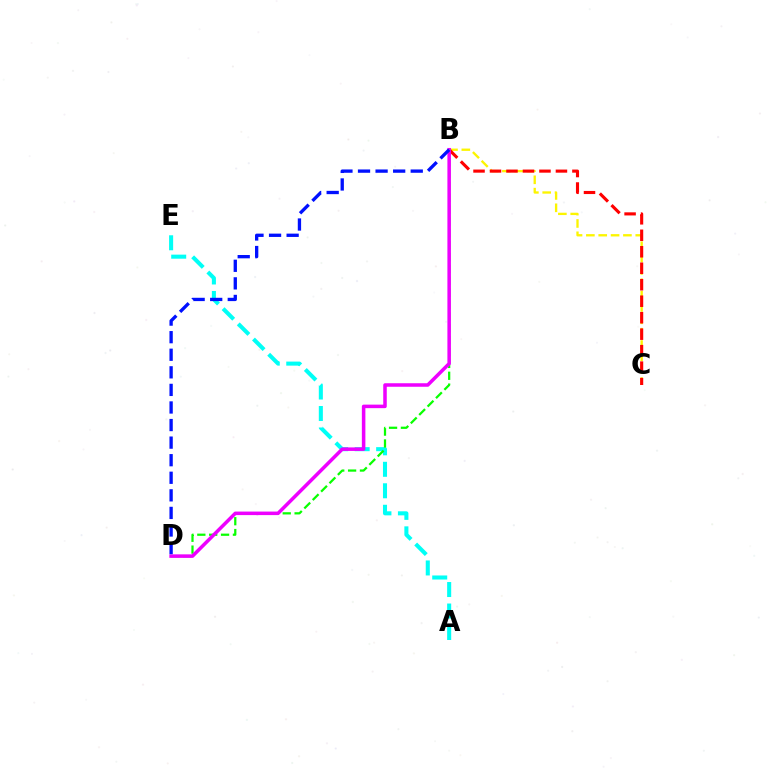{('A', 'E'): [{'color': '#00fff6', 'line_style': 'dashed', 'thickness': 2.92}], ('B', 'C'): [{'color': '#fcf500', 'line_style': 'dashed', 'thickness': 1.68}, {'color': '#ff0000', 'line_style': 'dashed', 'thickness': 2.24}], ('B', 'D'): [{'color': '#08ff00', 'line_style': 'dashed', 'thickness': 1.61}, {'color': '#ee00ff', 'line_style': 'solid', 'thickness': 2.54}, {'color': '#0010ff', 'line_style': 'dashed', 'thickness': 2.39}]}